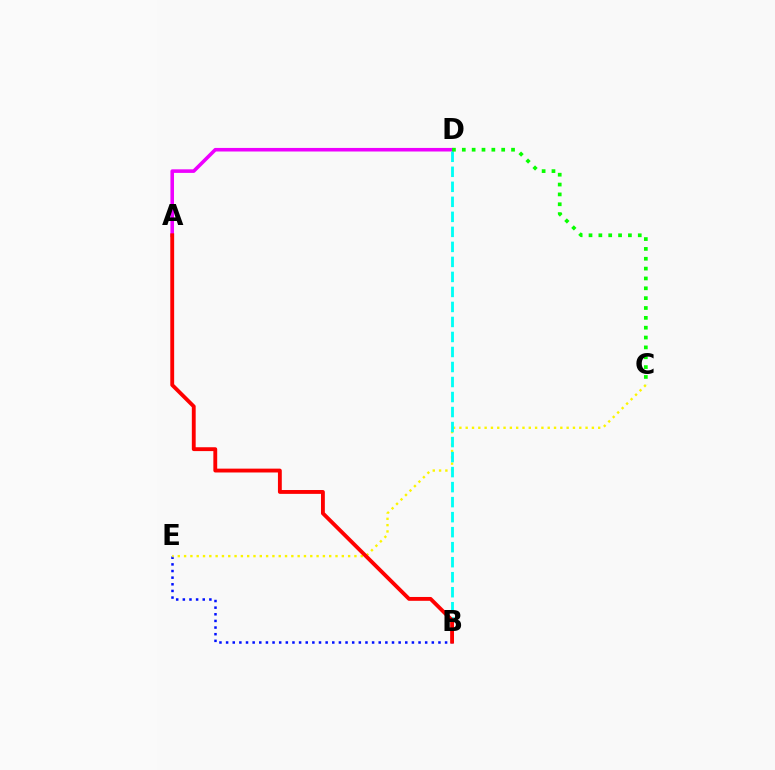{('A', 'D'): [{'color': '#ee00ff', 'line_style': 'solid', 'thickness': 2.57}], ('B', 'E'): [{'color': '#0010ff', 'line_style': 'dotted', 'thickness': 1.8}], ('C', 'E'): [{'color': '#fcf500', 'line_style': 'dotted', 'thickness': 1.71}], ('B', 'D'): [{'color': '#00fff6', 'line_style': 'dashed', 'thickness': 2.04}], ('A', 'B'): [{'color': '#ff0000', 'line_style': 'solid', 'thickness': 2.77}], ('C', 'D'): [{'color': '#08ff00', 'line_style': 'dotted', 'thickness': 2.68}]}